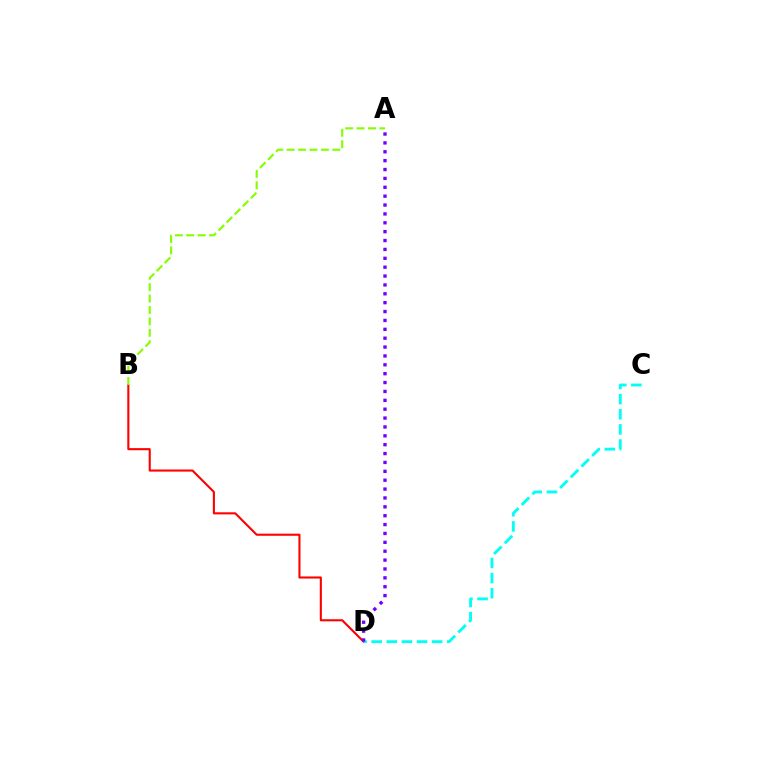{('B', 'D'): [{'color': '#ff0000', 'line_style': 'solid', 'thickness': 1.51}], ('A', 'B'): [{'color': '#84ff00', 'line_style': 'dashed', 'thickness': 1.55}], ('C', 'D'): [{'color': '#00fff6', 'line_style': 'dashed', 'thickness': 2.05}], ('A', 'D'): [{'color': '#7200ff', 'line_style': 'dotted', 'thickness': 2.41}]}